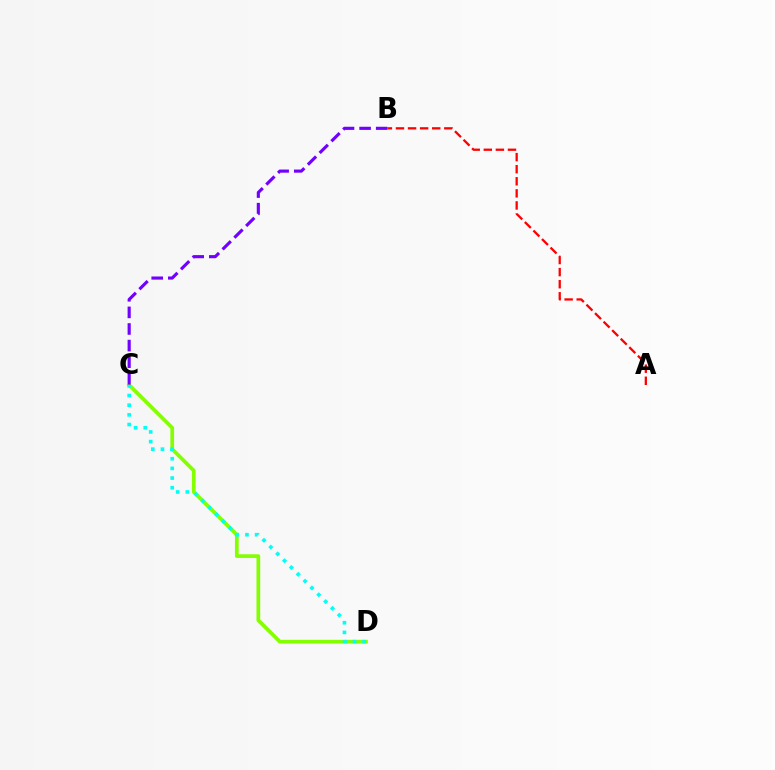{('C', 'D'): [{'color': '#84ff00', 'line_style': 'solid', 'thickness': 2.67}, {'color': '#00fff6', 'line_style': 'dotted', 'thickness': 2.62}], ('A', 'B'): [{'color': '#ff0000', 'line_style': 'dashed', 'thickness': 1.64}], ('B', 'C'): [{'color': '#7200ff', 'line_style': 'dashed', 'thickness': 2.26}]}